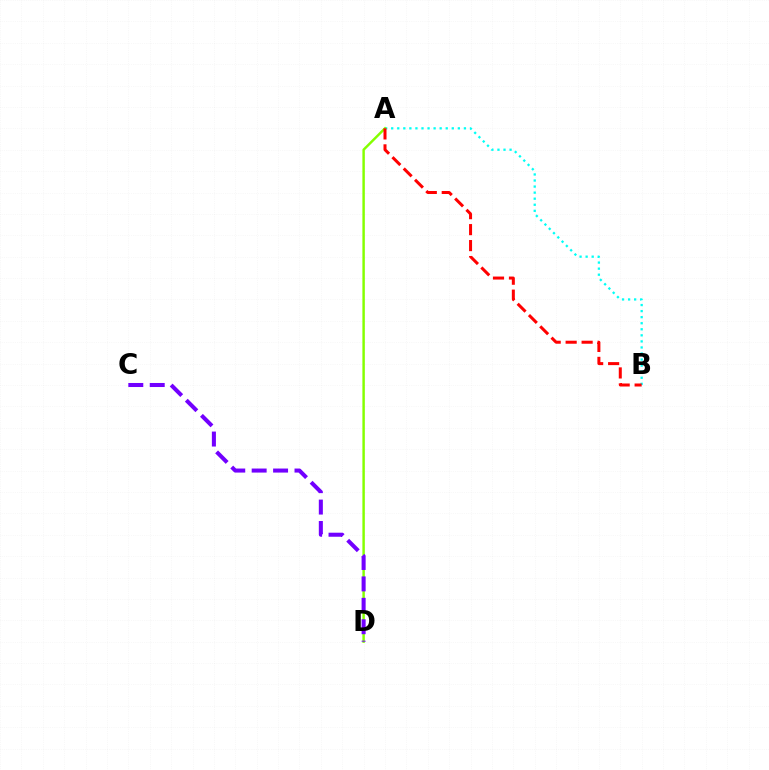{('A', 'B'): [{'color': '#00fff6', 'line_style': 'dotted', 'thickness': 1.65}, {'color': '#ff0000', 'line_style': 'dashed', 'thickness': 2.17}], ('A', 'D'): [{'color': '#84ff00', 'line_style': 'solid', 'thickness': 1.76}], ('C', 'D'): [{'color': '#7200ff', 'line_style': 'dashed', 'thickness': 2.91}]}